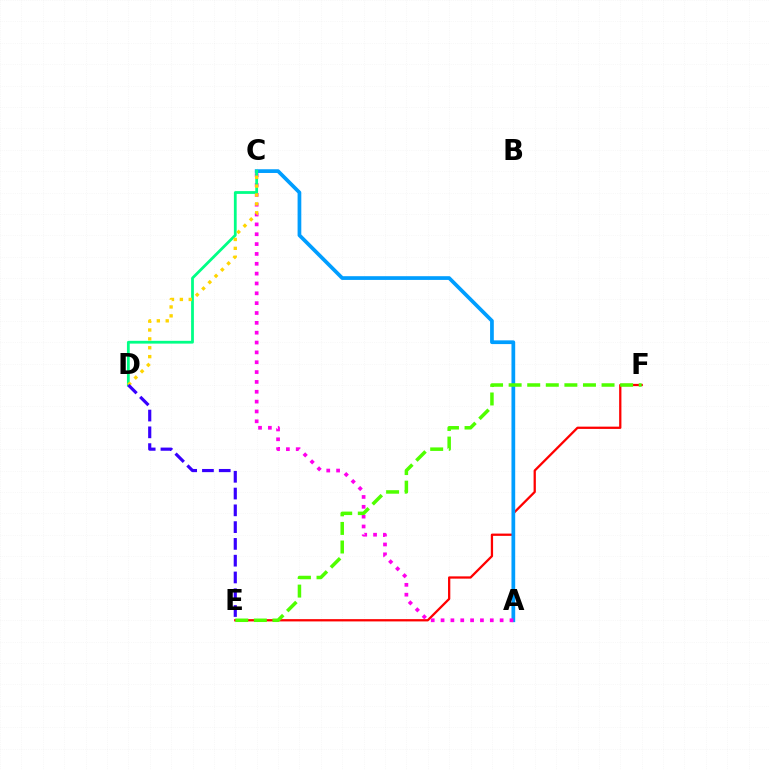{('E', 'F'): [{'color': '#ff0000', 'line_style': 'solid', 'thickness': 1.64}, {'color': '#4fff00', 'line_style': 'dashed', 'thickness': 2.52}], ('A', 'C'): [{'color': '#009eff', 'line_style': 'solid', 'thickness': 2.68}, {'color': '#ff00ed', 'line_style': 'dotted', 'thickness': 2.68}], ('C', 'D'): [{'color': '#00ff86', 'line_style': 'solid', 'thickness': 2.01}, {'color': '#ffd500', 'line_style': 'dotted', 'thickness': 2.41}], ('D', 'E'): [{'color': '#3700ff', 'line_style': 'dashed', 'thickness': 2.28}]}